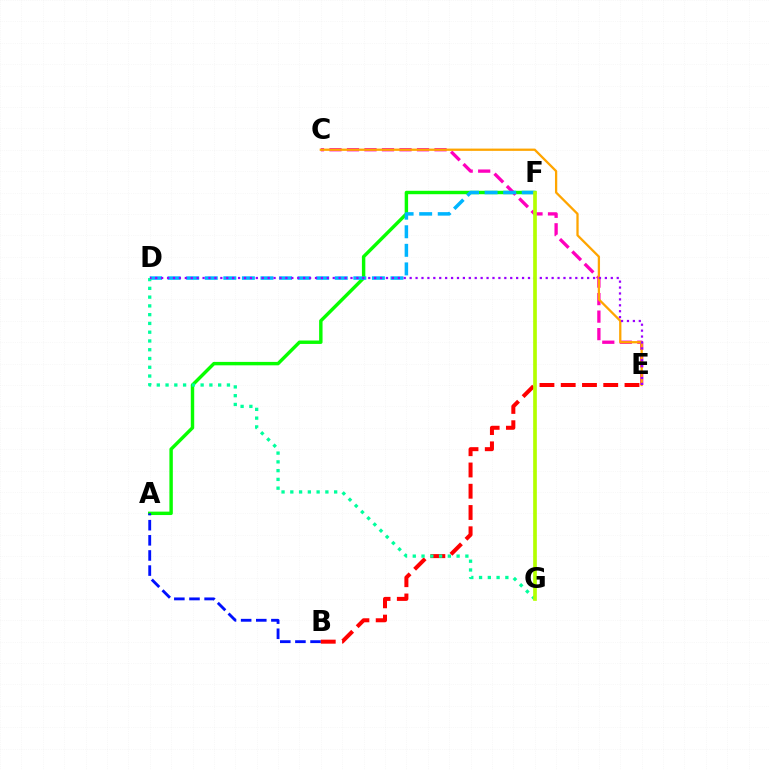{('A', 'F'): [{'color': '#08ff00', 'line_style': 'solid', 'thickness': 2.46}], ('C', 'E'): [{'color': '#ff00bd', 'line_style': 'dashed', 'thickness': 2.38}, {'color': '#ffa500', 'line_style': 'solid', 'thickness': 1.64}], ('D', 'F'): [{'color': '#00b5ff', 'line_style': 'dashed', 'thickness': 2.52}], ('A', 'B'): [{'color': '#0010ff', 'line_style': 'dashed', 'thickness': 2.06}], ('B', 'E'): [{'color': '#ff0000', 'line_style': 'dashed', 'thickness': 2.89}], ('D', 'G'): [{'color': '#00ff9d', 'line_style': 'dotted', 'thickness': 2.38}], ('D', 'E'): [{'color': '#9b00ff', 'line_style': 'dotted', 'thickness': 1.61}], ('F', 'G'): [{'color': '#b3ff00', 'line_style': 'solid', 'thickness': 2.65}]}